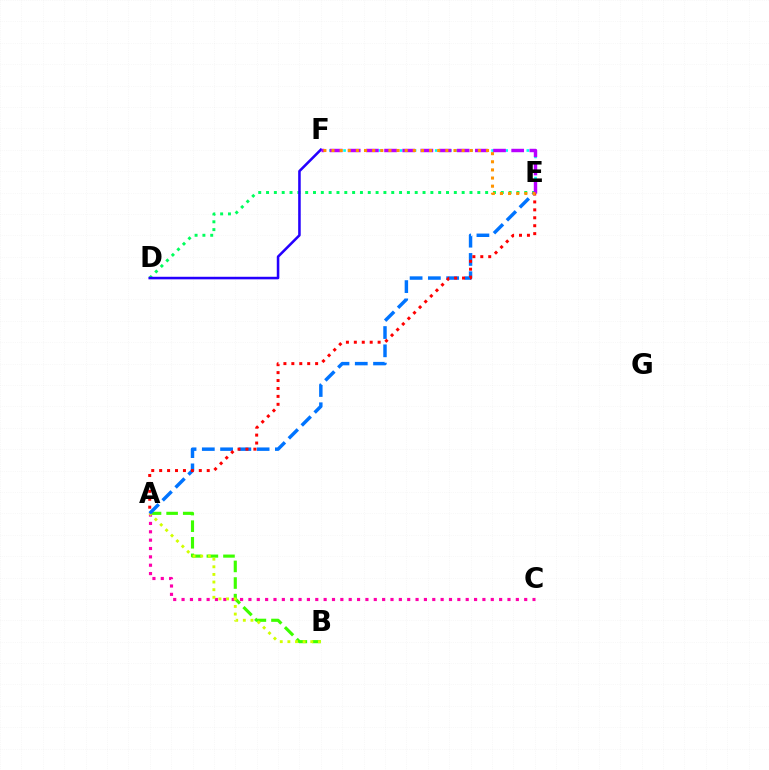{('A', 'B'): [{'color': '#3dff00', 'line_style': 'dashed', 'thickness': 2.26}, {'color': '#d1ff00', 'line_style': 'dotted', 'thickness': 2.07}], ('E', 'F'): [{'color': '#00fff6', 'line_style': 'dotted', 'thickness': 1.92}, {'color': '#b900ff', 'line_style': 'dashed', 'thickness': 2.47}, {'color': '#ff9400', 'line_style': 'dotted', 'thickness': 2.21}], ('A', 'C'): [{'color': '#ff00ac', 'line_style': 'dotted', 'thickness': 2.27}], ('D', 'E'): [{'color': '#00ff5c', 'line_style': 'dotted', 'thickness': 2.13}], ('A', 'E'): [{'color': '#0074ff', 'line_style': 'dashed', 'thickness': 2.48}, {'color': '#ff0000', 'line_style': 'dotted', 'thickness': 2.15}], ('D', 'F'): [{'color': '#2500ff', 'line_style': 'solid', 'thickness': 1.84}]}